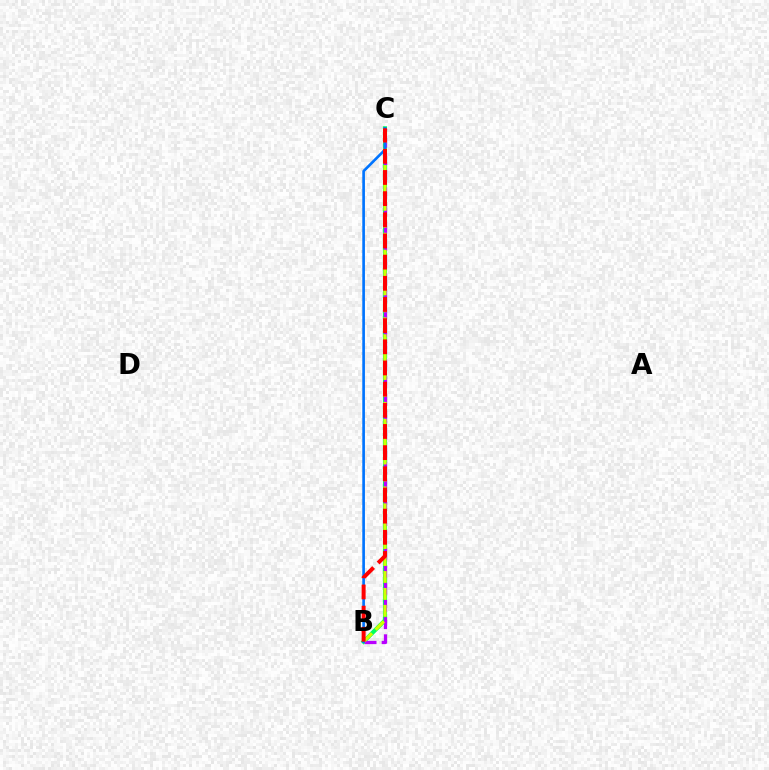{('B', 'C'): [{'color': '#00ff5c', 'line_style': 'solid', 'thickness': 2.98}, {'color': '#b900ff', 'line_style': 'dashed', 'thickness': 2.34}, {'color': '#d1ff00', 'line_style': 'dashed', 'thickness': 2.3}, {'color': '#0074ff', 'line_style': 'solid', 'thickness': 1.91}, {'color': '#ff0000', 'line_style': 'dashed', 'thickness': 2.88}]}